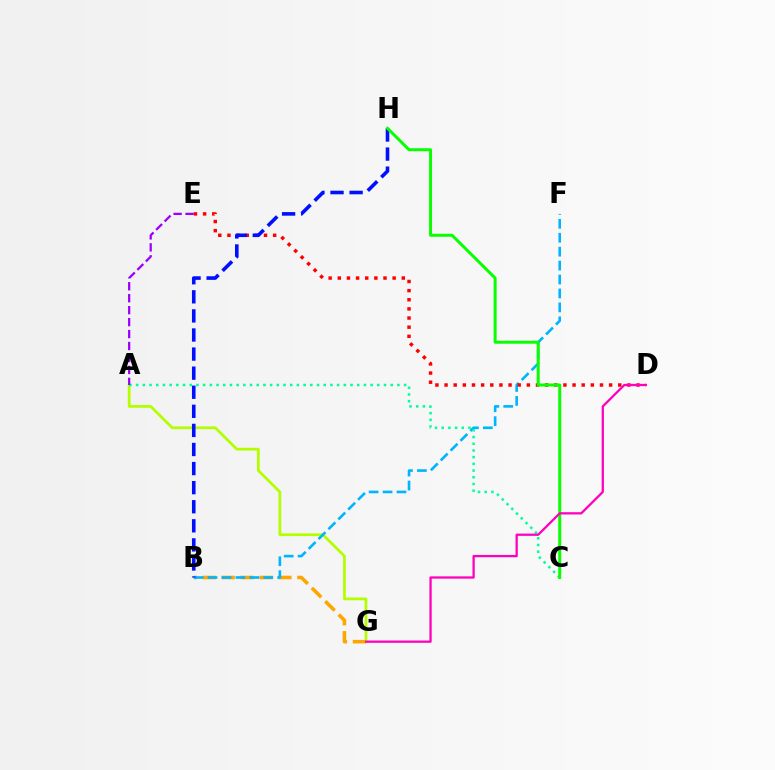{('B', 'G'): [{'color': '#ffa500', 'line_style': 'dashed', 'thickness': 2.57}], ('A', 'G'): [{'color': '#b3ff00', 'line_style': 'solid', 'thickness': 1.98}], ('B', 'F'): [{'color': '#00b5ff', 'line_style': 'dashed', 'thickness': 1.89}], ('D', 'E'): [{'color': '#ff0000', 'line_style': 'dotted', 'thickness': 2.48}], ('A', 'C'): [{'color': '#00ff9d', 'line_style': 'dotted', 'thickness': 1.82}], ('A', 'E'): [{'color': '#9b00ff', 'line_style': 'dashed', 'thickness': 1.62}], ('B', 'H'): [{'color': '#0010ff', 'line_style': 'dashed', 'thickness': 2.59}], ('C', 'H'): [{'color': '#08ff00', 'line_style': 'solid', 'thickness': 2.15}], ('D', 'G'): [{'color': '#ff00bd', 'line_style': 'solid', 'thickness': 1.64}]}